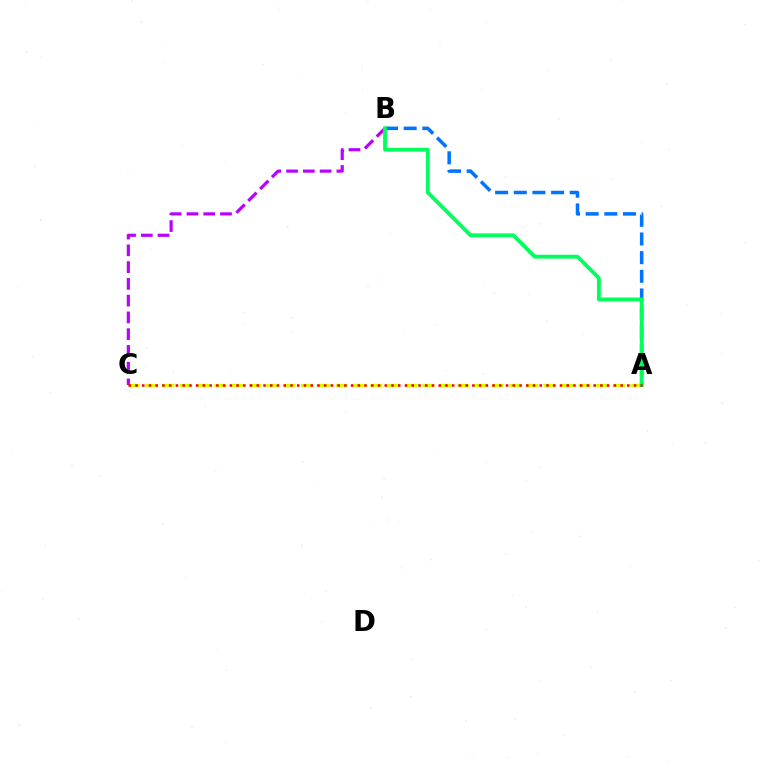{('A', 'C'): [{'color': '#d1ff00', 'line_style': 'dashed', 'thickness': 2.36}, {'color': '#ff0000', 'line_style': 'dotted', 'thickness': 1.83}], ('A', 'B'): [{'color': '#0074ff', 'line_style': 'dashed', 'thickness': 2.53}, {'color': '#00ff5c', 'line_style': 'solid', 'thickness': 2.76}], ('B', 'C'): [{'color': '#b900ff', 'line_style': 'dashed', 'thickness': 2.28}]}